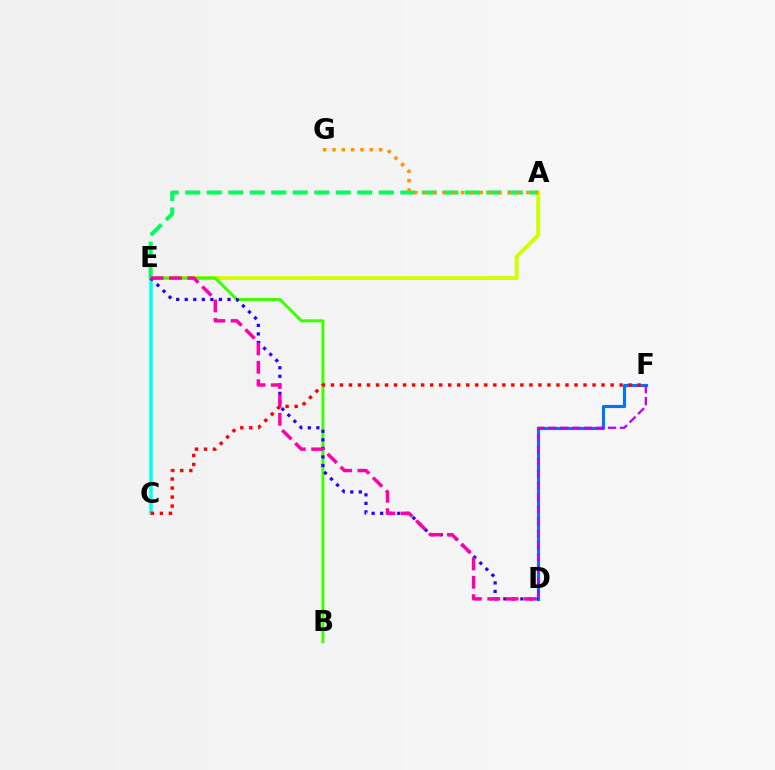{('A', 'E'): [{'color': '#d1ff00', 'line_style': 'solid', 'thickness': 2.82}, {'color': '#00ff5c', 'line_style': 'dashed', 'thickness': 2.92}], ('B', 'E'): [{'color': '#3dff00', 'line_style': 'solid', 'thickness': 2.15}], ('D', 'F'): [{'color': '#0074ff', 'line_style': 'solid', 'thickness': 2.25}, {'color': '#b900ff', 'line_style': 'dashed', 'thickness': 1.63}], ('C', 'E'): [{'color': '#00fff6', 'line_style': 'solid', 'thickness': 2.53}], ('D', 'E'): [{'color': '#2500ff', 'line_style': 'dotted', 'thickness': 2.32}, {'color': '#ff00ac', 'line_style': 'dashed', 'thickness': 2.5}], ('A', 'G'): [{'color': '#ff9400', 'line_style': 'dotted', 'thickness': 2.54}], ('C', 'F'): [{'color': '#ff0000', 'line_style': 'dotted', 'thickness': 2.45}]}